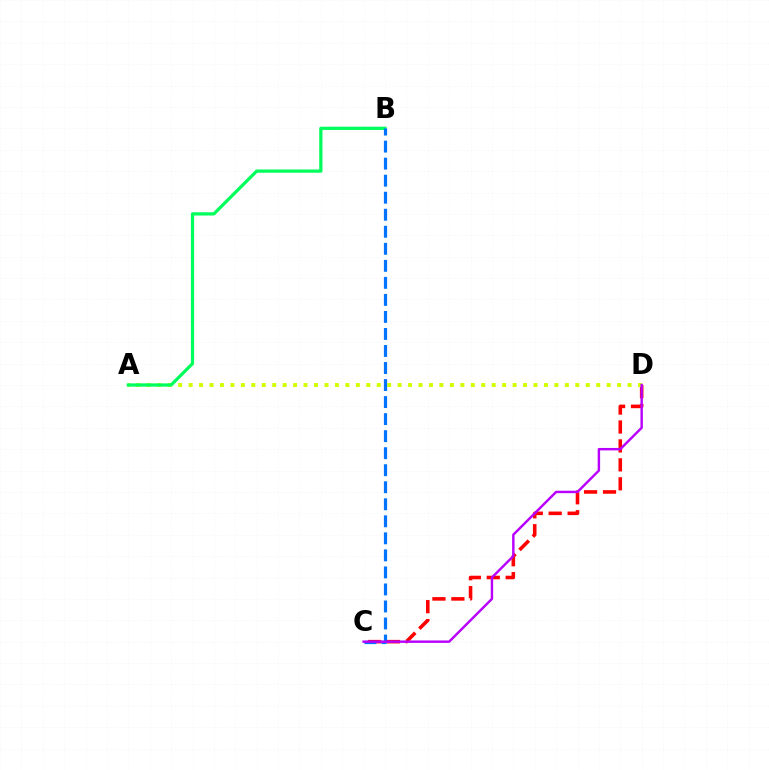{('C', 'D'): [{'color': '#ff0000', 'line_style': 'dashed', 'thickness': 2.57}, {'color': '#b900ff', 'line_style': 'solid', 'thickness': 1.75}], ('A', 'D'): [{'color': '#d1ff00', 'line_style': 'dotted', 'thickness': 2.84}], ('A', 'B'): [{'color': '#00ff5c', 'line_style': 'solid', 'thickness': 2.34}], ('B', 'C'): [{'color': '#0074ff', 'line_style': 'dashed', 'thickness': 2.31}]}